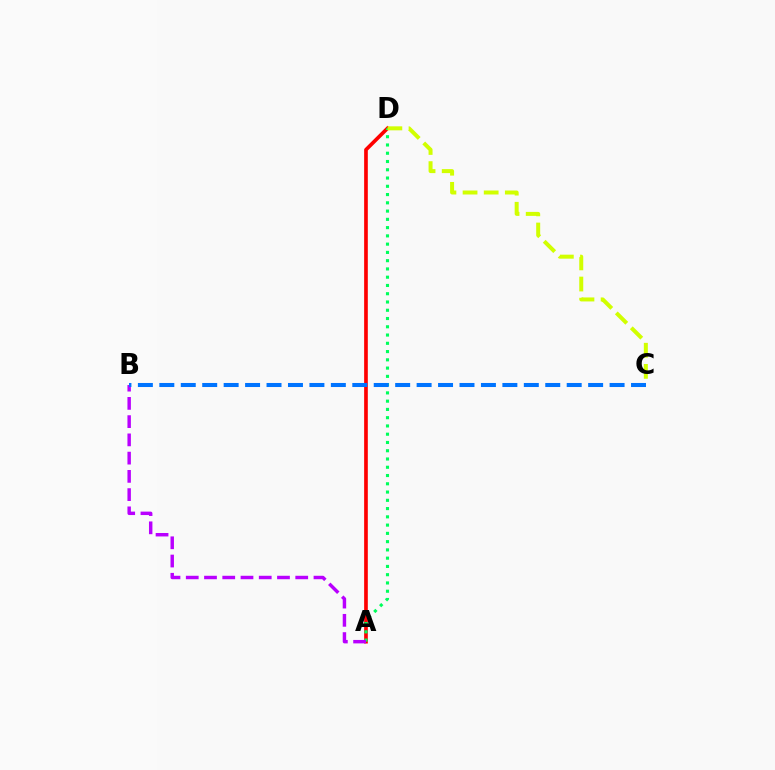{('A', 'D'): [{'color': '#ff0000', 'line_style': 'solid', 'thickness': 2.64}, {'color': '#00ff5c', 'line_style': 'dotted', 'thickness': 2.25}], ('A', 'B'): [{'color': '#b900ff', 'line_style': 'dashed', 'thickness': 2.48}], ('C', 'D'): [{'color': '#d1ff00', 'line_style': 'dashed', 'thickness': 2.87}], ('B', 'C'): [{'color': '#0074ff', 'line_style': 'dashed', 'thickness': 2.91}]}